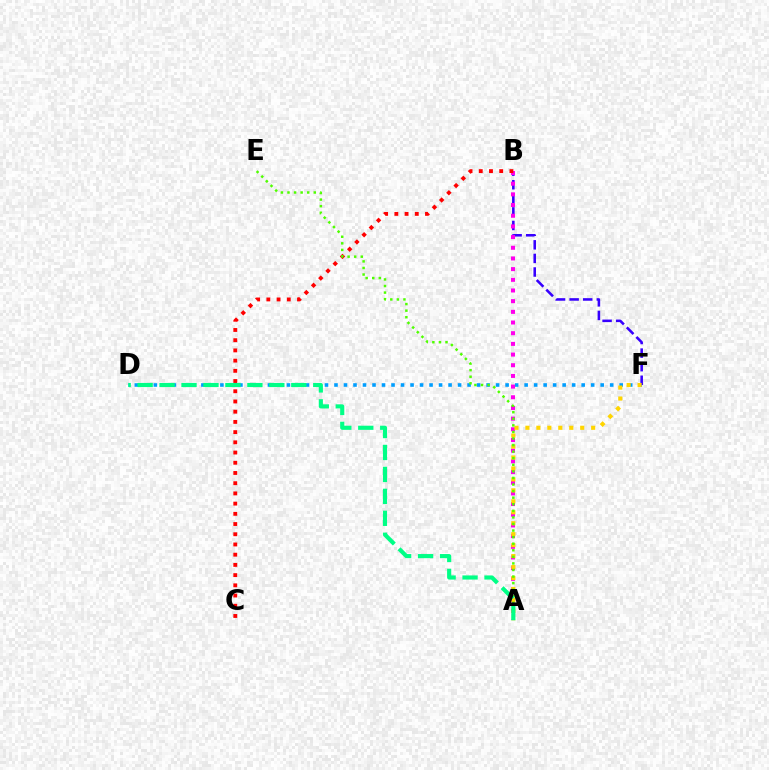{('D', 'F'): [{'color': '#009eff', 'line_style': 'dotted', 'thickness': 2.58}], ('B', 'F'): [{'color': '#3700ff', 'line_style': 'dashed', 'thickness': 1.85}], ('A', 'B'): [{'color': '#ff00ed', 'line_style': 'dotted', 'thickness': 2.9}], ('A', 'F'): [{'color': '#ffd500', 'line_style': 'dotted', 'thickness': 2.98}], ('B', 'C'): [{'color': '#ff0000', 'line_style': 'dotted', 'thickness': 2.78}], ('A', 'E'): [{'color': '#4fff00', 'line_style': 'dotted', 'thickness': 1.79}], ('A', 'D'): [{'color': '#00ff86', 'line_style': 'dashed', 'thickness': 2.98}]}